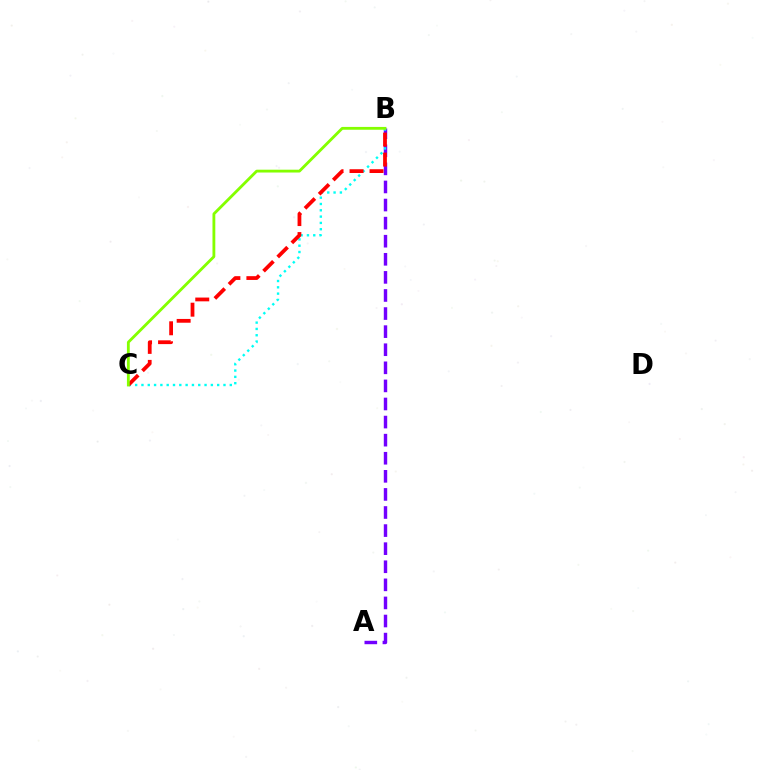{('A', 'B'): [{'color': '#7200ff', 'line_style': 'dashed', 'thickness': 2.46}], ('B', 'C'): [{'color': '#00fff6', 'line_style': 'dotted', 'thickness': 1.71}, {'color': '#ff0000', 'line_style': 'dashed', 'thickness': 2.72}, {'color': '#84ff00', 'line_style': 'solid', 'thickness': 2.03}]}